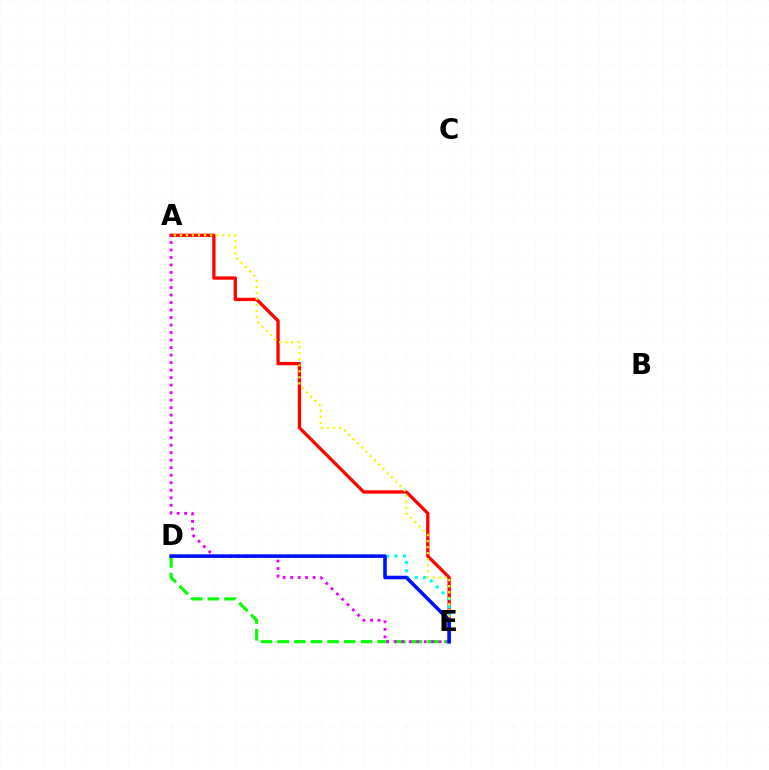{('A', 'E'): [{'color': '#ff0000', 'line_style': 'solid', 'thickness': 2.37}, {'color': '#fcf500', 'line_style': 'dotted', 'thickness': 1.64}, {'color': '#ee00ff', 'line_style': 'dotted', 'thickness': 2.04}], ('D', 'E'): [{'color': '#08ff00', 'line_style': 'dashed', 'thickness': 2.26}, {'color': '#00fff6', 'line_style': 'dotted', 'thickness': 2.26}, {'color': '#0010ff', 'line_style': 'solid', 'thickness': 2.57}]}